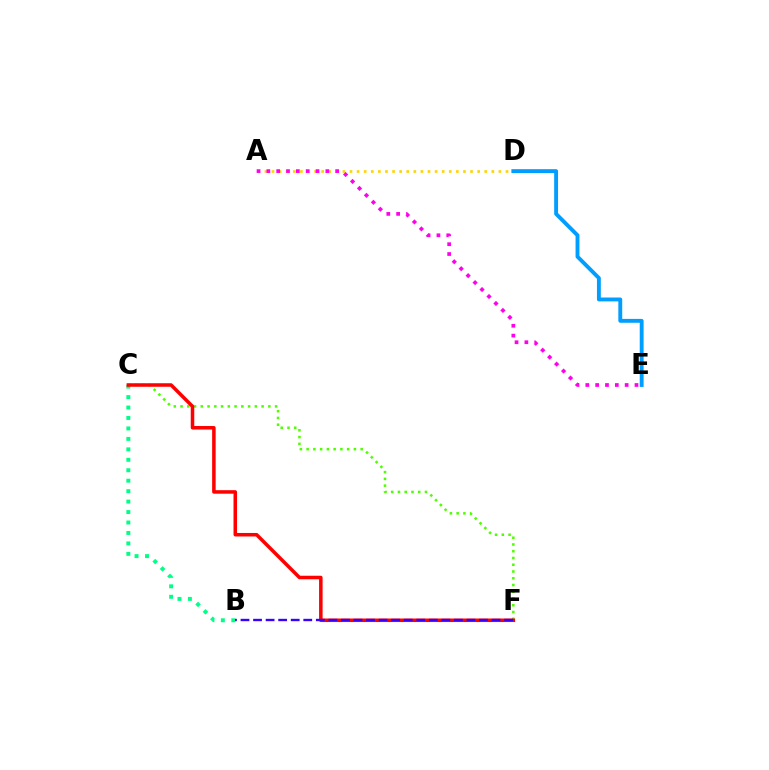{('C', 'F'): [{'color': '#4fff00', 'line_style': 'dotted', 'thickness': 1.84}, {'color': '#ff0000', 'line_style': 'solid', 'thickness': 2.53}], ('B', 'C'): [{'color': '#00ff86', 'line_style': 'dotted', 'thickness': 2.84}], ('A', 'D'): [{'color': '#ffd500', 'line_style': 'dotted', 'thickness': 1.93}], ('B', 'F'): [{'color': '#3700ff', 'line_style': 'dashed', 'thickness': 1.71}], ('D', 'E'): [{'color': '#009eff', 'line_style': 'solid', 'thickness': 2.79}], ('A', 'E'): [{'color': '#ff00ed', 'line_style': 'dotted', 'thickness': 2.67}]}